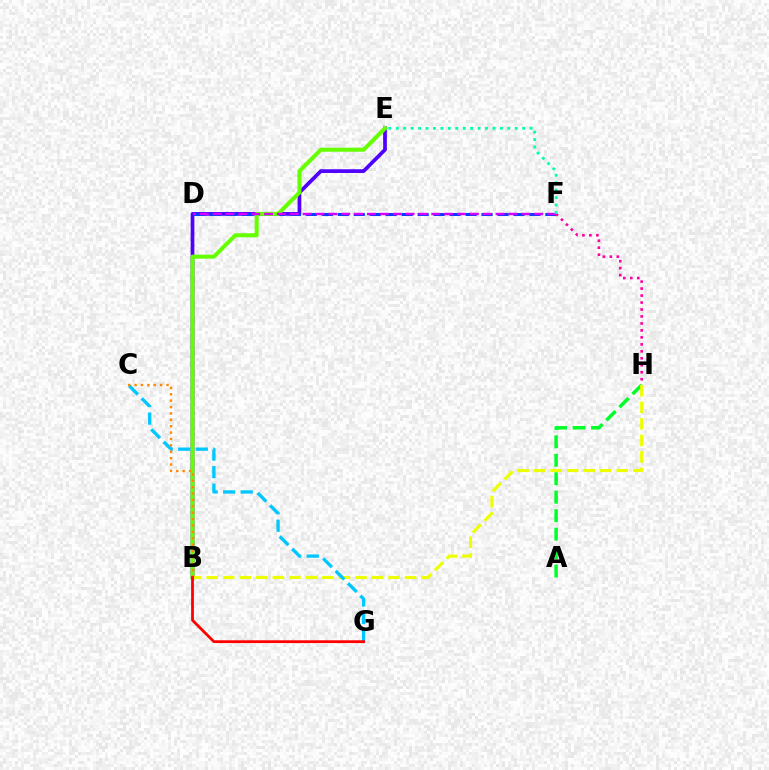{('B', 'E'): [{'color': '#4f00ff', 'line_style': 'solid', 'thickness': 2.68}, {'color': '#66ff00', 'line_style': 'solid', 'thickness': 2.91}], ('D', 'F'): [{'color': '#003fff', 'line_style': 'dashed', 'thickness': 2.17}, {'color': '#d600ff', 'line_style': 'dashed', 'thickness': 1.75}], ('F', 'H'): [{'color': '#ff00a0', 'line_style': 'dotted', 'thickness': 1.89}], ('E', 'F'): [{'color': '#00ffaf', 'line_style': 'dotted', 'thickness': 2.02}], ('A', 'H'): [{'color': '#00ff27', 'line_style': 'dashed', 'thickness': 2.51}], ('B', 'H'): [{'color': '#eeff00', 'line_style': 'dashed', 'thickness': 2.25}], ('C', 'G'): [{'color': '#00c7ff', 'line_style': 'dashed', 'thickness': 2.38}], ('B', 'C'): [{'color': '#ff8800', 'line_style': 'dotted', 'thickness': 1.73}], ('B', 'G'): [{'color': '#ff0000', 'line_style': 'solid', 'thickness': 2.0}]}